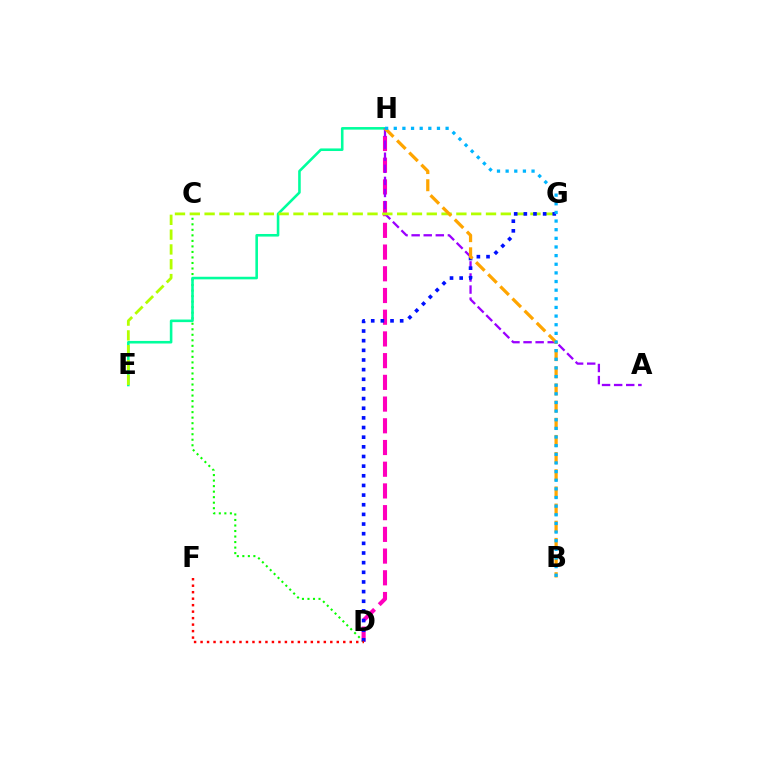{('D', 'H'): [{'color': '#ff00bd', 'line_style': 'dashed', 'thickness': 2.95}], ('C', 'D'): [{'color': '#08ff00', 'line_style': 'dotted', 'thickness': 1.5}], ('E', 'H'): [{'color': '#00ff9d', 'line_style': 'solid', 'thickness': 1.86}], ('A', 'H'): [{'color': '#9b00ff', 'line_style': 'dashed', 'thickness': 1.64}], ('E', 'G'): [{'color': '#b3ff00', 'line_style': 'dashed', 'thickness': 2.01}], ('D', 'G'): [{'color': '#0010ff', 'line_style': 'dotted', 'thickness': 2.62}], ('B', 'H'): [{'color': '#ffa500', 'line_style': 'dashed', 'thickness': 2.33}, {'color': '#00b5ff', 'line_style': 'dotted', 'thickness': 2.35}], ('D', 'F'): [{'color': '#ff0000', 'line_style': 'dotted', 'thickness': 1.76}]}